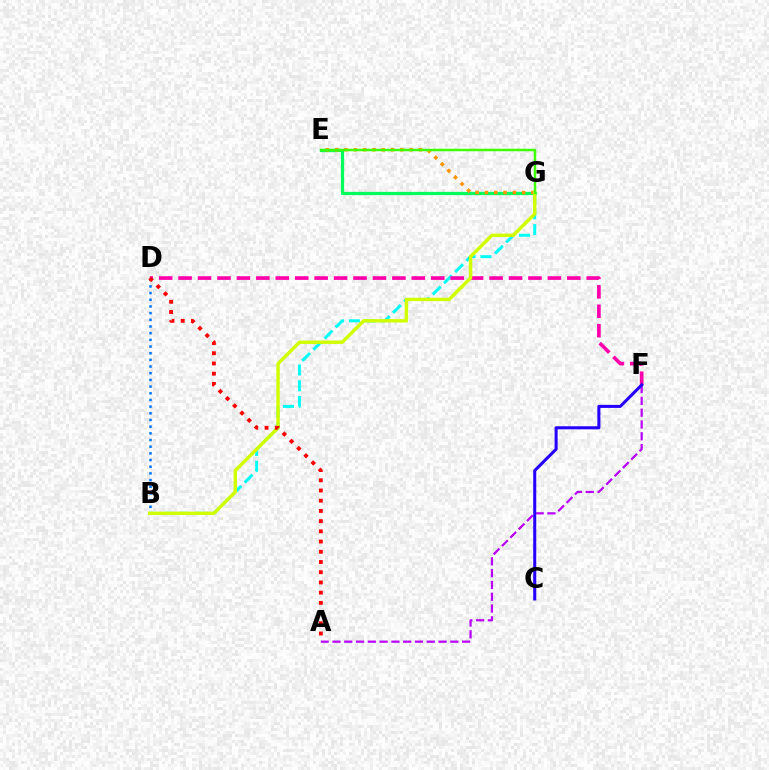{('A', 'F'): [{'color': '#b900ff', 'line_style': 'dashed', 'thickness': 1.6}], ('E', 'G'): [{'color': '#00ff5c', 'line_style': 'solid', 'thickness': 2.34}, {'color': '#ff9400', 'line_style': 'dotted', 'thickness': 2.53}, {'color': '#3dff00', 'line_style': 'solid', 'thickness': 1.78}], ('B', 'G'): [{'color': '#00fff6', 'line_style': 'dashed', 'thickness': 2.15}, {'color': '#d1ff00', 'line_style': 'solid', 'thickness': 2.46}], ('D', 'F'): [{'color': '#ff00ac', 'line_style': 'dashed', 'thickness': 2.64}], ('B', 'D'): [{'color': '#0074ff', 'line_style': 'dotted', 'thickness': 1.81}], ('A', 'D'): [{'color': '#ff0000', 'line_style': 'dotted', 'thickness': 2.78}], ('C', 'F'): [{'color': '#2500ff', 'line_style': 'solid', 'thickness': 2.2}]}